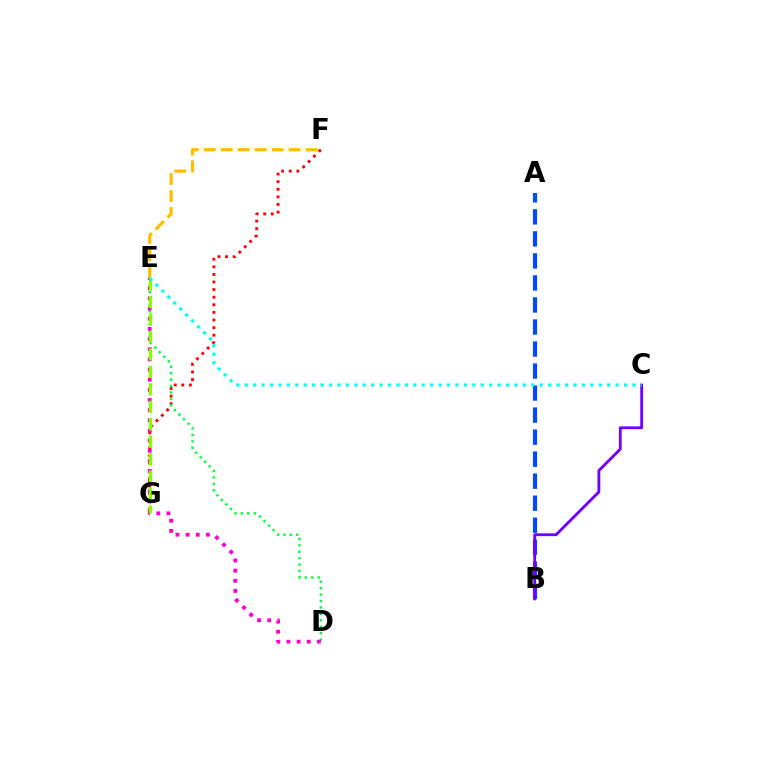{('F', 'G'): [{'color': '#ff0000', 'line_style': 'dotted', 'thickness': 2.06}], ('E', 'F'): [{'color': '#ffbd00', 'line_style': 'dashed', 'thickness': 2.31}], ('A', 'B'): [{'color': '#004bff', 'line_style': 'dashed', 'thickness': 2.99}], ('B', 'C'): [{'color': '#7200ff', 'line_style': 'solid', 'thickness': 2.04}], ('D', 'E'): [{'color': '#00ff39', 'line_style': 'dotted', 'thickness': 1.74}, {'color': '#ff00cf', 'line_style': 'dotted', 'thickness': 2.76}], ('E', 'G'): [{'color': '#84ff00', 'line_style': 'dashed', 'thickness': 2.37}], ('C', 'E'): [{'color': '#00fff6', 'line_style': 'dotted', 'thickness': 2.29}]}